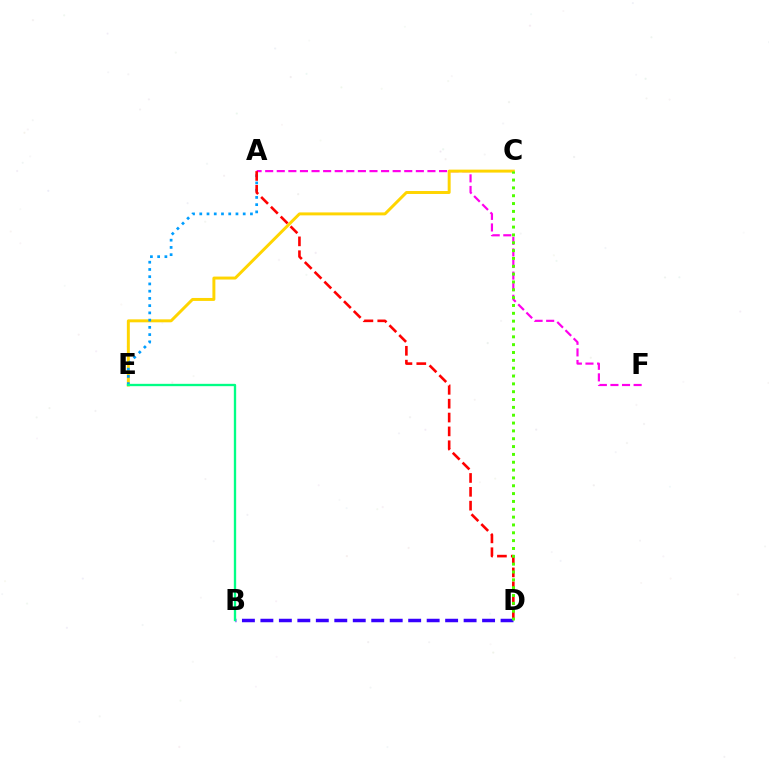{('A', 'F'): [{'color': '#ff00ed', 'line_style': 'dashed', 'thickness': 1.57}], ('C', 'E'): [{'color': '#ffd500', 'line_style': 'solid', 'thickness': 2.13}], ('B', 'D'): [{'color': '#3700ff', 'line_style': 'dashed', 'thickness': 2.51}], ('A', 'E'): [{'color': '#009eff', 'line_style': 'dotted', 'thickness': 1.97}], ('A', 'D'): [{'color': '#ff0000', 'line_style': 'dashed', 'thickness': 1.88}], ('C', 'D'): [{'color': '#4fff00', 'line_style': 'dotted', 'thickness': 2.13}], ('B', 'E'): [{'color': '#00ff86', 'line_style': 'solid', 'thickness': 1.68}]}